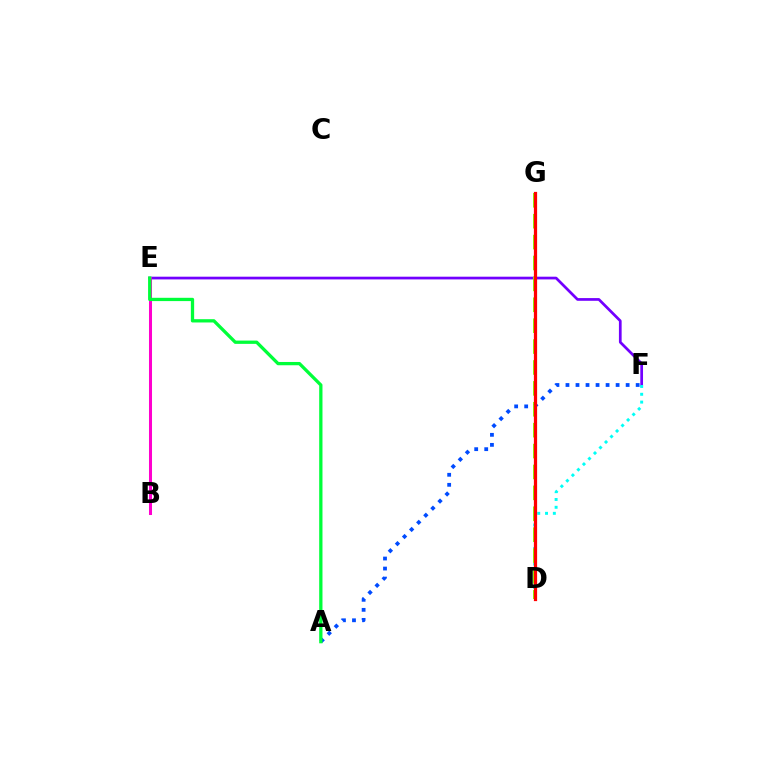{('E', 'F'): [{'color': '#7200ff', 'line_style': 'solid', 'thickness': 1.96}], ('D', 'F'): [{'color': '#00fff6', 'line_style': 'dotted', 'thickness': 2.12}], ('D', 'G'): [{'color': '#84ff00', 'line_style': 'dashed', 'thickness': 2.84}, {'color': '#ffbd00', 'line_style': 'dashed', 'thickness': 1.91}, {'color': '#ff0000', 'line_style': 'solid', 'thickness': 2.33}], ('B', 'E'): [{'color': '#ff00cf', 'line_style': 'solid', 'thickness': 2.18}], ('A', 'F'): [{'color': '#004bff', 'line_style': 'dotted', 'thickness': 2.72}], ('A', 'E'): [{'color': '#00ff39', 'line_style': 'solid', 'thickness': 2.37}]}